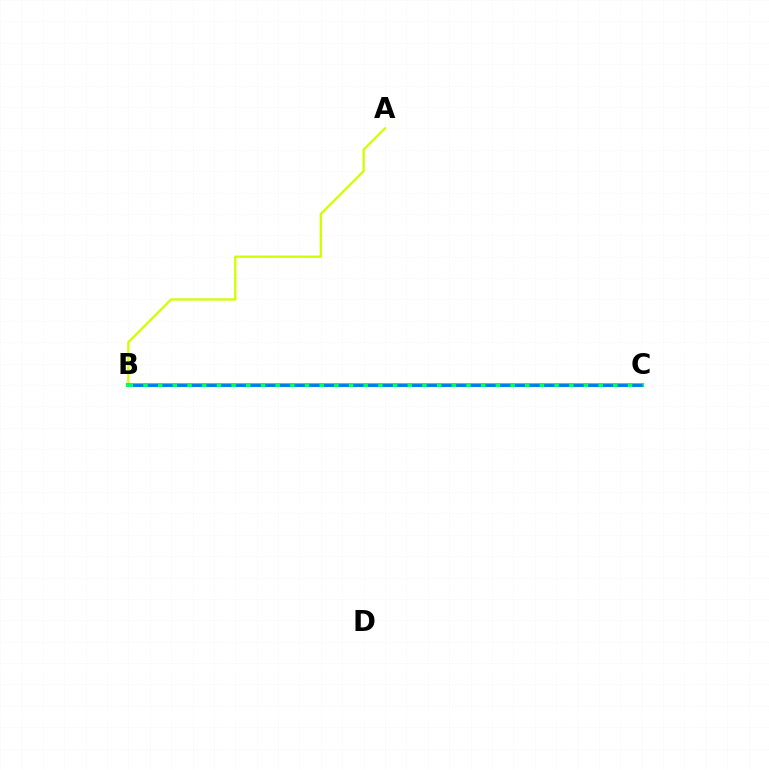{('B', 'C'): [{'color': '#ff0000', 'line_style': 'solid', 'thickness': 1.83}, {'color': '#b900ff', 'line_style': 'solid', 'thickness': 1.87}, {'color': '#00ff5c', 'line_style': 'solid', 'thickness': 2.92}, {'color': '#0074ff', 'line_style': 'dashed', 'thickness': 1.99}], ('A', 'B'): [{'color': '#d1ff00', 'line_style': 'solid', 'thickness': 1.66}]}